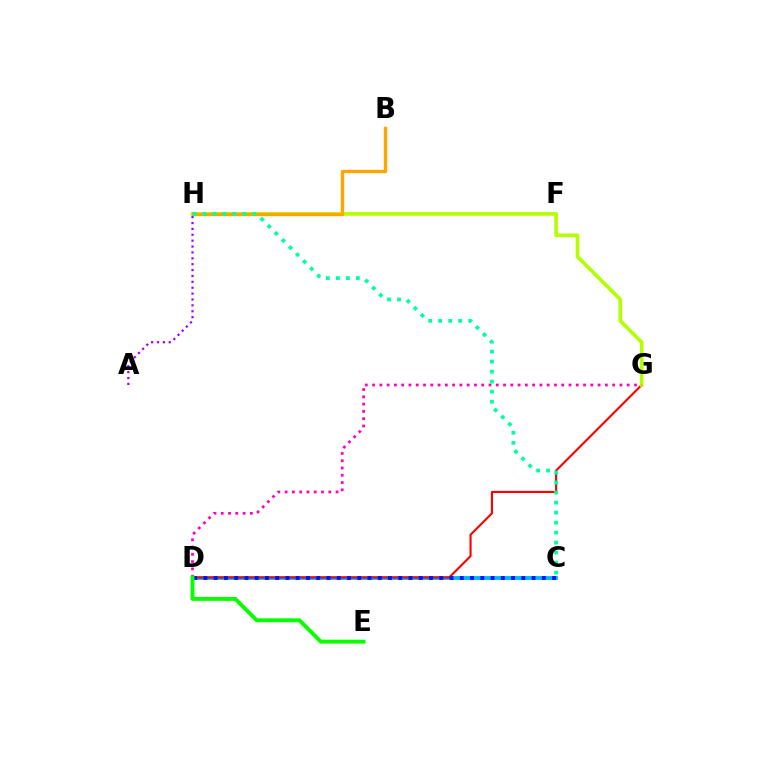{('C', 'D'): [{'color': '#00b5ff', 'line_style': 'solid', 'thickness': 2.77}, {'color': '#0010ff', 'line_style': 'dotted', 'thickness': 2.79}], ('D', 'G'): [{'color': '#ff0000', 'line_style': 'solid', 'thickness': 1.53}, {'color': '#ff00bd', 'line_style': 'dotted', 'thickness': 1.98}], ('G', 'H'): [{'color': '#b3ff00', 'line_style': 'solid', 'thickness': 2.64}], ('B', 'H'): [{'color': '#ffa500', 'line_style': 'solid', 'thickness': 2.44}], ('A', 'H'): [{'color': '#9b00ff', 'line_style': 'dotted', 'thickness': 1.6}], ('C', 'H'): [{'color': '#00ff9d', 'line_style': 'dotted', 'thickness': 2.72}], ('D', 'E'): [{'color': '#08ff00', 'line_style': 'solid', 'thickness': 2.81}]}